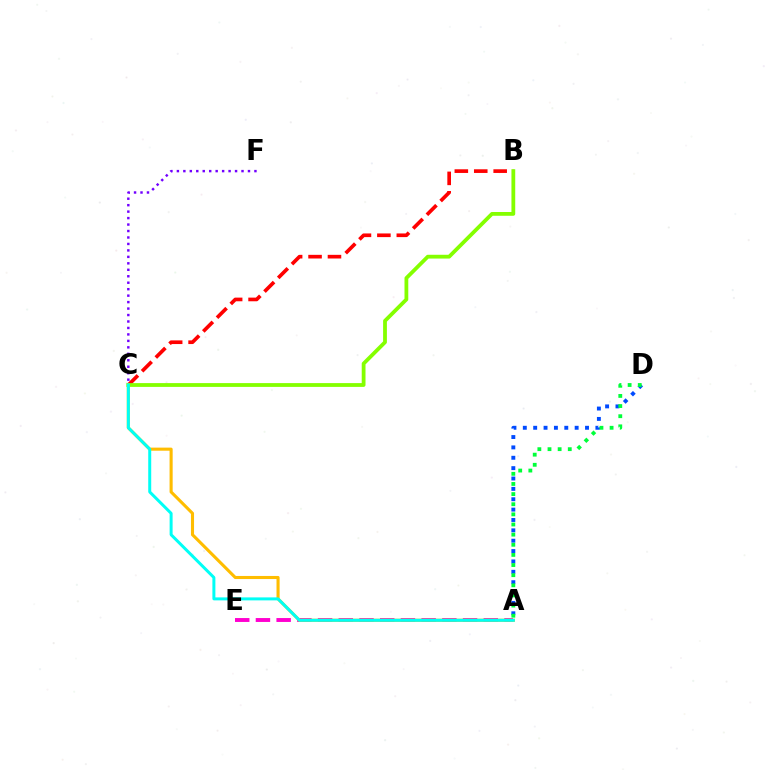{('B', 'C'): [{'color': '#ff0000', 'line_style': 'dashed', 'thickness': 2.64}, {'color': '#84ff00', 'line_style': 'solid', 'thickness': 2.73}], ('C', 'F'): [{'color': '#7200ff', 'line_style': 'dotted', 'thickness': 1.76}], ('A', 'E'): [{'color': '#ff00cf', 'line_style': 'dashed', 'thickness': 2.81}], ('A', 'C'): [{'color': '#ffbd00', 'line_style': 'solid', 'thickness': 2.22}, {'color': '#00fff6', 'line_style': 'solid', 'thickness': 2.15}], ('A', 'D'): [{'color': '#004bff', 'line_style': 'dotted', 'thickness': 2.82}, {'color': '#00ff39', 'line_style': 'dotted', 'thickness': 2.75}]}